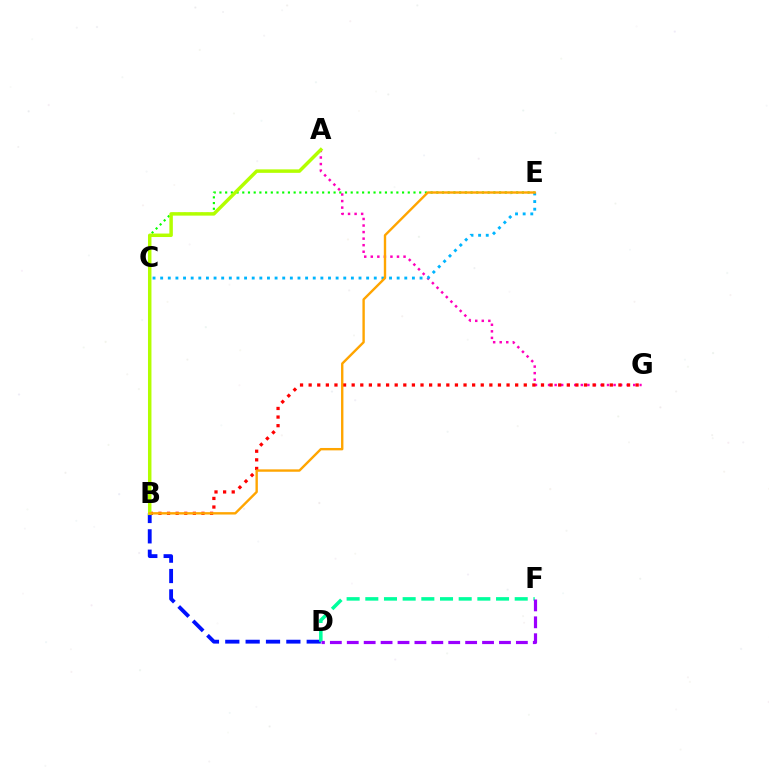{('A', 'G'): [{'color': '#ff00bd', 'line_style': 'dotted', 'thickness': 1.78}], ('C', 'E'): [{'color': '#08ff00', 'line_style': 'dotted', 'thickness': 1.55}, {'color': '#00b5ff', 'line_style': 'dotted', 'thickness': 2.07}], ('B', 'G'): [{'color': '#ff0000', 'line_style': 'dotted', 'thickness': 2.34}], ('B', 'D'): [{'color': '#0010ff', 'line_style': 'dashed', 'thickness': 2.77}], ('A', 'B'): [{'color': '#b3ff00', 'line_style': 'solid', 'thickness': 2.5}], ('D', 'F'): [{'color': '#00ff9d', 'line_style': 'dashed', 'thickness': 2.54}, {'color': '#9b00ff', 'line_style': 'dashed', 'thickness': 2.3}], ('B', 'E'): [{'color': '#ffa500', 'line_style': 'solid', 'thickness': 1.72}]}